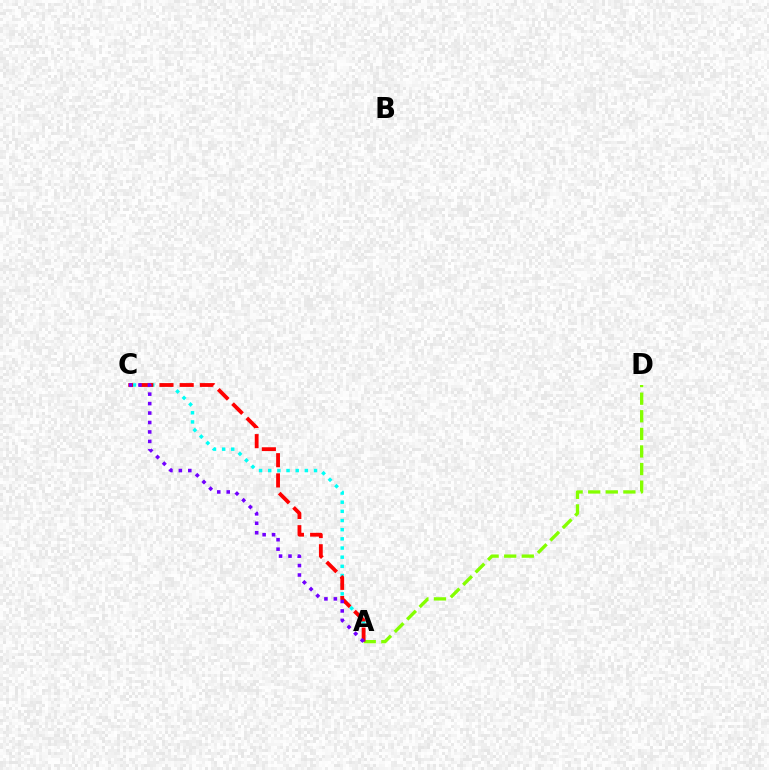{('A', 'D'): [{'color': '#84ff00', 'line_style': 'dashed', 'thickness': 2.39}], ('A', 'C'): [{'color': '#00fff6', 'line_style': 'dotted', 'thickness': 2.49}, {'color': '#ff0000', 'line_style': 'dashed', 'thickness': 2.75}, {'color': '#7200ff', 'line_style': 'dotted', 'thickness': 2.57}]}